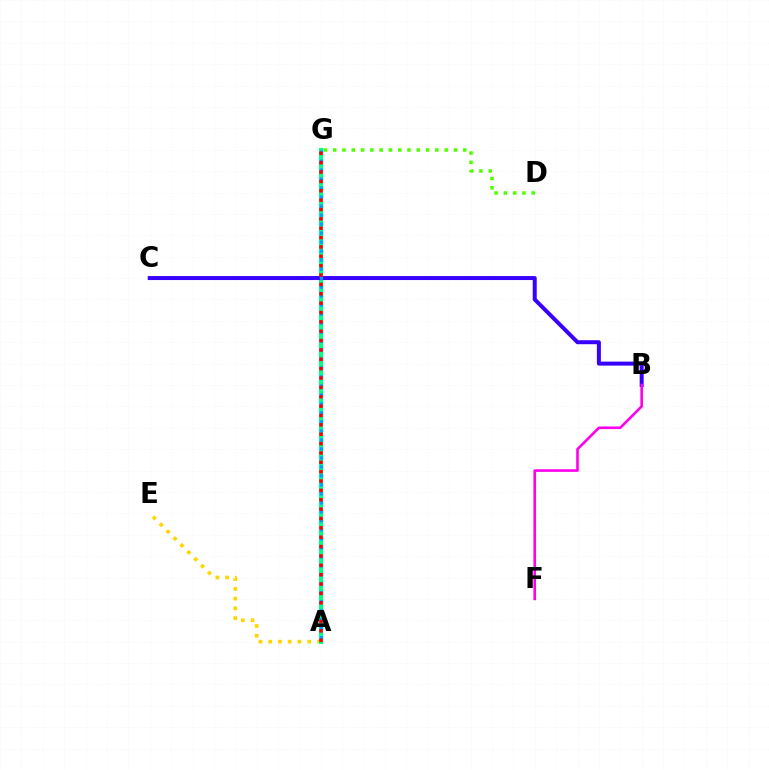{('A', 'E'): [{'color': '#ffd500', 'line_style': 'dotted', 'thickness': 2.65}], ('A', 'G'): [{'color': '#00ff86', 'line_style': 'solid', 'thickness': 2.96}, {'color': '#009eff', 'line_style': 'dotted', 'thickness': 2.44}, {'color': '#ff0000', 'line_style': 'dotted', 'thickness': 2.54}], ('B', 'C'): [{'color': '#3700ff', 'line_style': 'solid', 'thickness': 2.87}], ('B', 'F'): [{'color': '#ff00ed', 'line_style': 'solid', 'thickness': 1.88}], ('D', 'G'): [{'color': '#4fff00', 'line_style': 'dotted', 'thickness': 2.52}]}